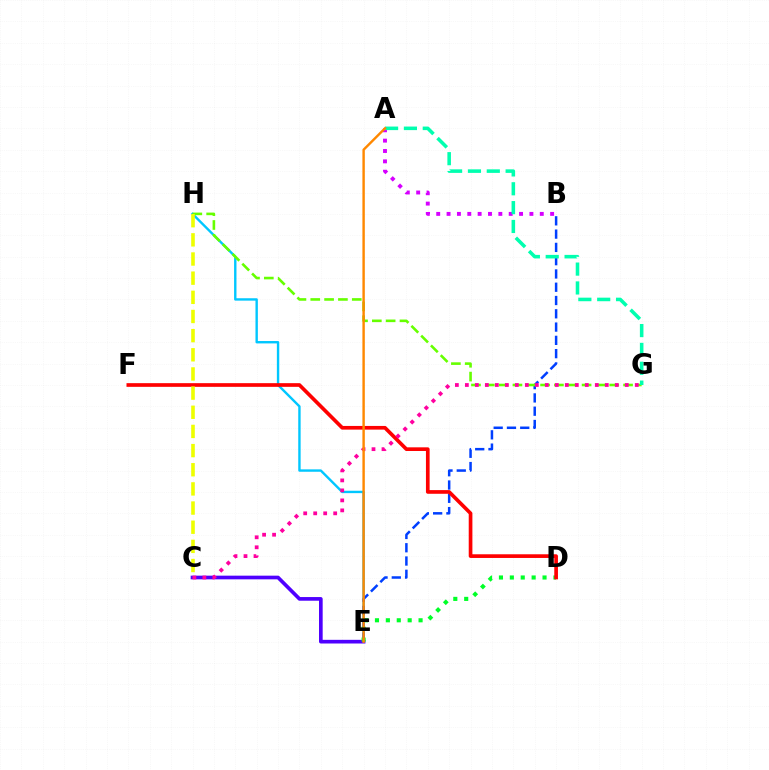{('E', 'H'): [{'color': '#00c7ff', 'line_style': 'solid', 'thickness': 1.72}], ('C', 'E'): [{'color': '#4f00ff', 'line_style': 'solid', 'thickness': 2.64}], ('B', 'E'): [{'color': '#003fff', 'line_style': 'dashed', 'thickness': 1.8}], ('G', 'H'): [{'color': '#66ff00', 'line_style': 'dashed', 'thickness': 1.88}], ('D', 'E'): [{'color': '#00ff27', 'line_style': 'dotted', 'thickness': 2.96}], ('D', 'F'): [{'color': '#ff0000', 'line_style': 'solid', 'thickness': 2.65}], ('A', 'B'): [{'color': '#d600ff', 'line_style': 'dotted', 'thickness': 2.81}], ('C', 'H'): [{'color': '#eeff00', 'line_style': 'dashed', 'thickness': 2.6}], ('C', 'G'): [{'color': '#ff00a0', 'line_style': 'dotted', 'thickness': 2.72}], ('A', 'G'): [{'color': '#00ffaf', 'line_style': 'dashed', 'thickness': 2.56}], ('A', 'E'): [{'color': '#ff8800', 'line_style': 'solid', 'thickness': 1.74}]}